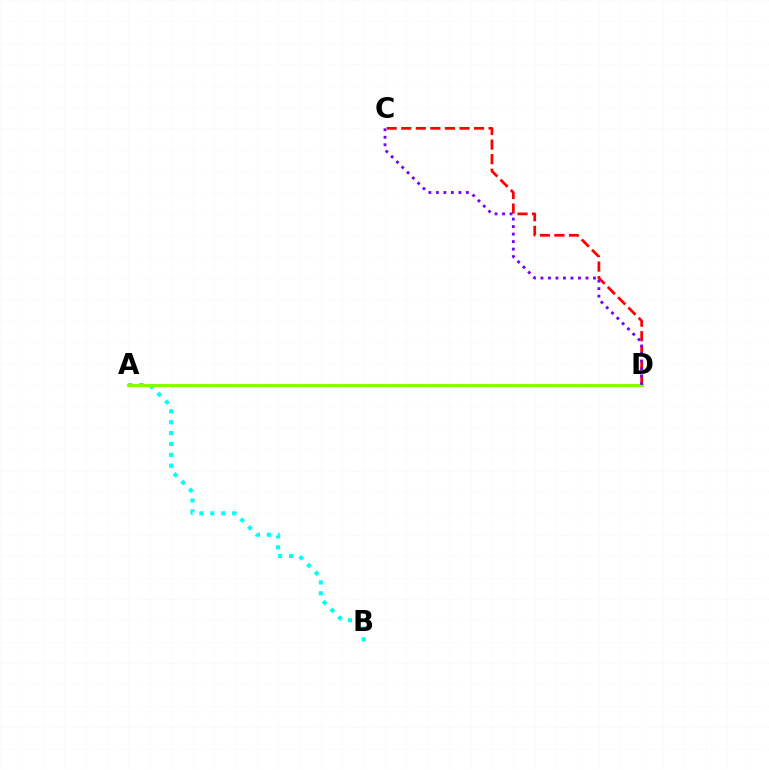{('C', 'D'): [{'color': '#ff0000', 'line_style': 'dashed', 'thickness': 1.98}, {'color': '#7200ff', 'line_style': 'dotted', 'thickness': 2.04}], ('A', 'B'): [{'color': '#00fff6', 'line_style': 'dotted', 'thickness': 2.96}], ('A', 'D'): [{'color': '#84ff00', 'line_style': 'solid', 'thickness': 2.22}]}